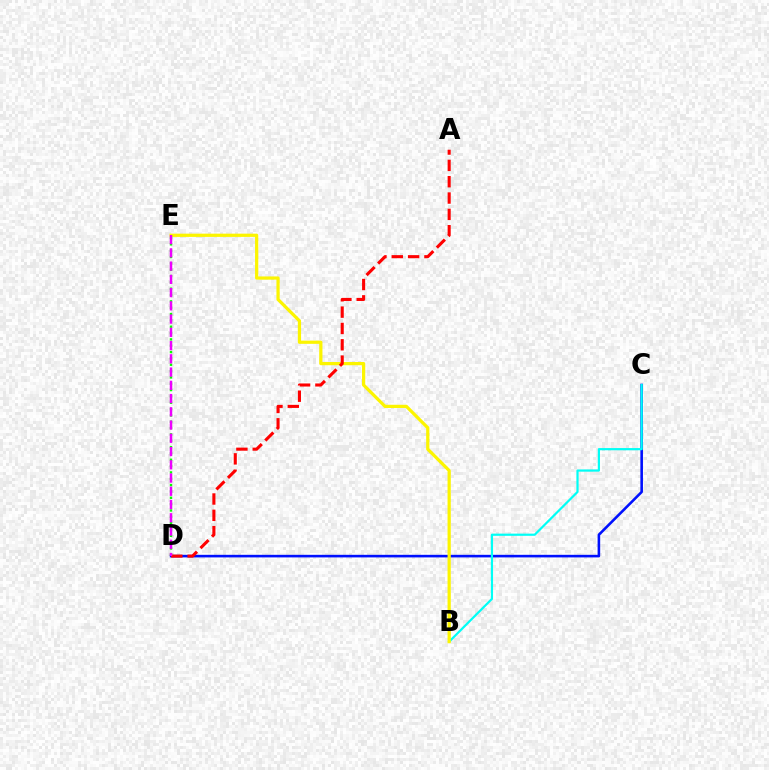{('C', 'D'): [{'color': '#0010ff', 'line_style': 'solid', 'thickness': 1.86}], ('B', 'C'): [{'color': '#00fff6', 'line_style': 'solid', 'thickness': 1.58}], ('D', 'E'): [{'color': '#08ff00', 'line_style': 'dotted', 'thickness': 1.72}, {'color': '#ee00ff', 'line_style': 'dashed', 'thickness': 1.8}], ('B', 'E'): [{'color': '#fcf500', 'line_style': 'solid', 'thickness': 2.33}], ('A', 'D'): [{'color': '#ff0000', 'line_style': 'dashed', 'thickness': 2.22}]}